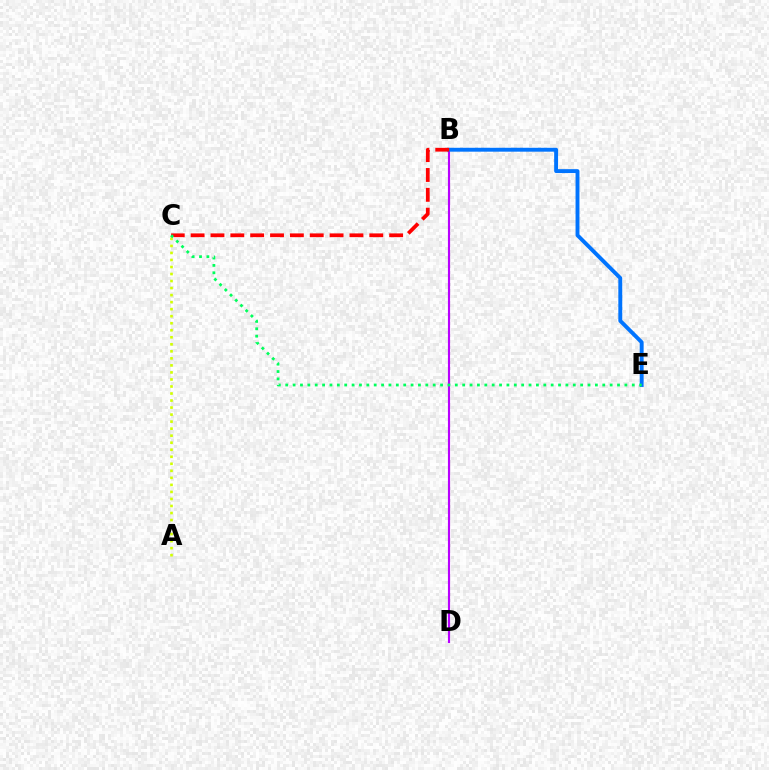{('B', 'D'): [{'color': '#b900ff', 'line_style': 'solid', 'thickness': 1.54}], ('A', 'C'): [{'color': '#d1ff00', 'line_style': 'dotted', 'thickness': 1.91}], ('B', 'E'): [{'color': '#0074ff', 'line_style': 'solid', 'thickness': 2.81}], ('B', 'C'): [{'color': '#ff0000', 'line_style': 'dashed', 'thickness': 2.7}], ('C', 'E'): [{'color': '#00ff5c', 'line_style': 'dotted', 'thickness': 2.0}]}